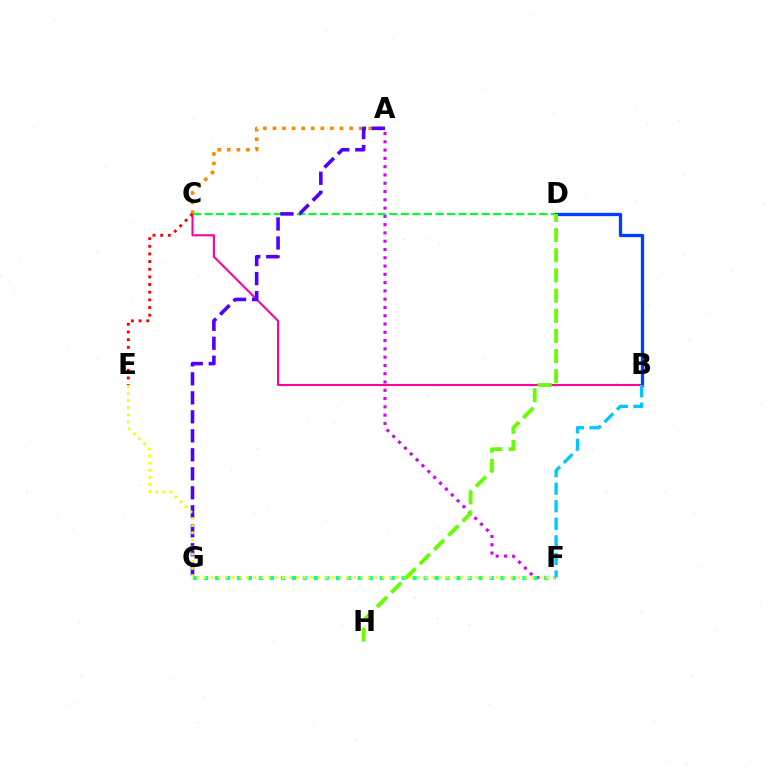{('B', 'C'): [{'color': '#ff00a0', 'line_style': 'solid', 'thickness': 1.5}], ('A', 'F'): [{'color': '#d600ff', 'line_style': 'dotted', 'thickness': 2.25}], ('A', 'C'): [{'color': '#ff8800', 'line_style': 'dotted', 'thickness': 2.6}], ('C', 'E'): [{'color': '#ff0000', 'line_style': 'dotted', 'thickness': 2.08}], ('F', 'G'): [{'color': '#00ffaf', 'line_style': 'dotted', 'thickness': 2.98}], ('C', 'D'): [{'color': '#00ff27', 'line_style': 'dashed', 'thickness': 1.57}], ('B', 'D'): [{'color': '#003fff', 'line_style': 'solid', 'thickness': 2.37}], ('A', 'G'): [{'color': '#4f00ff', 'line_style': 'dashed', 'thickness': 2.58}], ('E', 'F'): [{'color': '#eeff00', 'line_style': 'dotted', 'thickness': 1.94}], ('B', 'F'): [{'color': '#00c7ff', 'line_style': 'dashed', 'thickness': 2.39}], ('D', 'H'): [{'color': '#66ff00', 'line_style': 'dashed', 'thickness': 2.74}]}